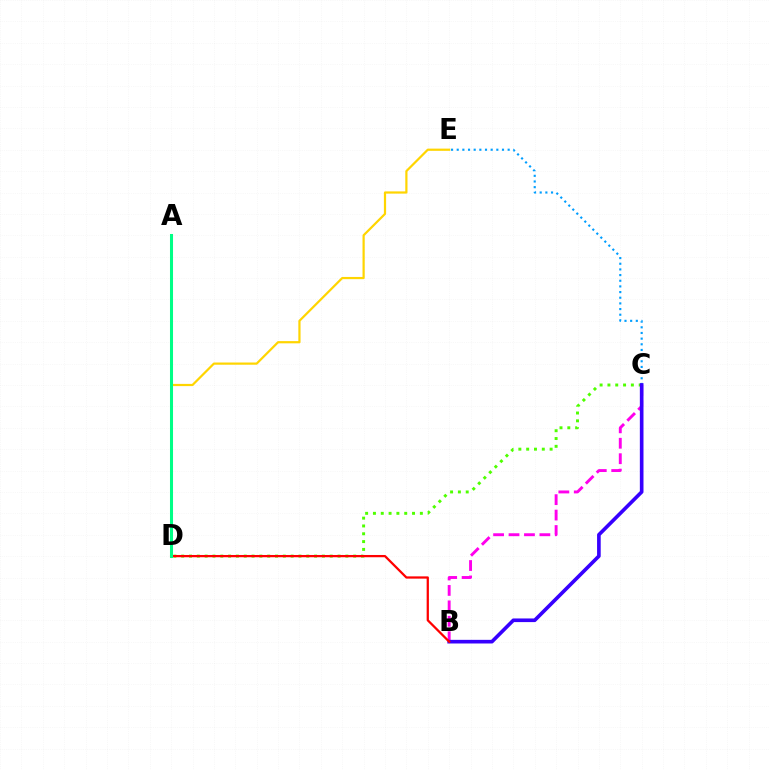{('D', 'E'): [{'color': '#ffd500', 'line_style': 'solid', 'thickness': 1.59}], ('B', 'C'): [{'color': '#ff00ed', 'line_style': 'dashed', 'thickness': 2.1}, {'color': '#3700ff', 'line_style': 'solid', 'thickness': 2.62}], ('C', 'D'): [{'color': '#4fff00', 'line_style': 'dotted', 'thickness': 2.12}], ('C', 'E'): [{'color': '#009eff', 'line_style': 'dotted', 'thickness': 1.54}], ('B', 'D'): [{'color': '#ff0000', 'line_style': 'solid', 'thickness': 1.63}], ('A', 'D'): [{'color': '#00ff86', 'line_style': 'solid', 'thickness': 2.2}]}